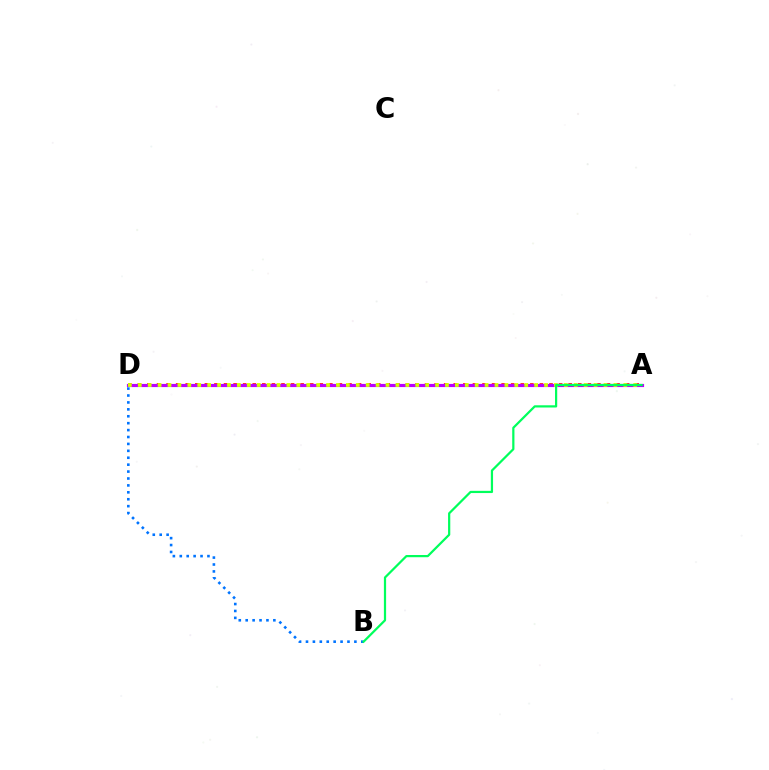{('A', 'D'): [{'color': '#ff0000', 'line_style': 'dotted', 'thickness': 2.6}, {'color': '#b900ff', 'line_style': 'solid', 'thickness': 2.27}, {'color': '#d1ff00', 'line_style': 'dotted', 'thickness': 2.69}], ('B', 'D'): [{'color': '#0074ff', 'line_style': 'dotted', 'thickness': 1.88}], ('A', 'B'): [{'color': '#00ff5c', 'line_style': 'solid', 'thickness': 1.6}]}